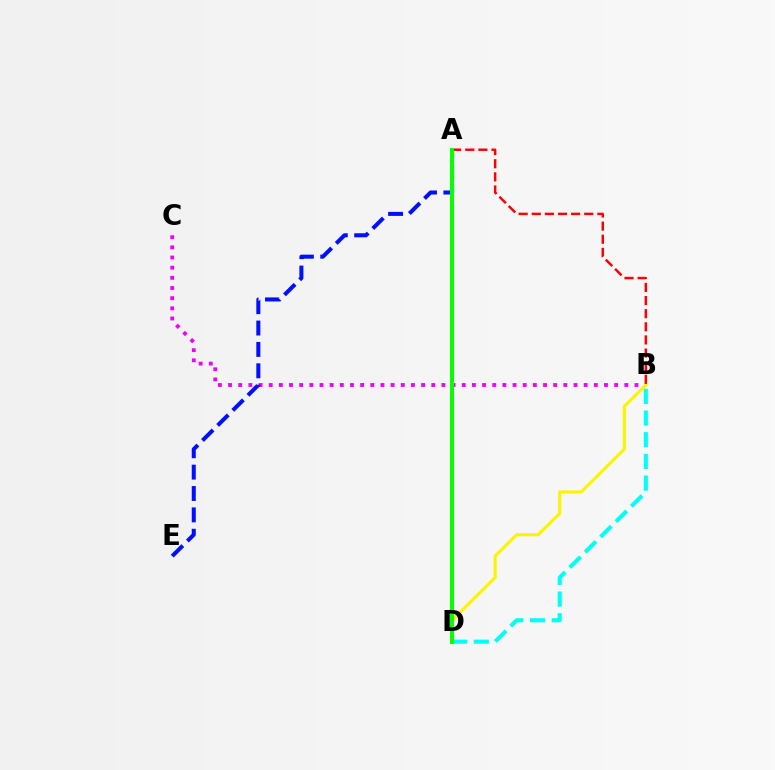{('B', 'C'): [{'color': '#ee00ff', 'line_style': 'dotted', 'thickness': 2.76}], ('B', 'D'): [{'color': '#fcf500', 'line_style': 'solid', 'thickness': 2.27}, {'color': '#00fff6', 'line_style': 'dashed', 'thickness': 2.95}], ('A', 'B'): [{'color': '#ff0000', 'line_style': 'dashed', 'thickness': 1.78}], ('A', 'E'): [{'color': '#0010ff', 'line_style': 'dashed', 'thickness': 2.9}], ('A', 'D'): [{'color': '#08ff00', 'line_style': 'solid', 'thickness': 2.89}]}